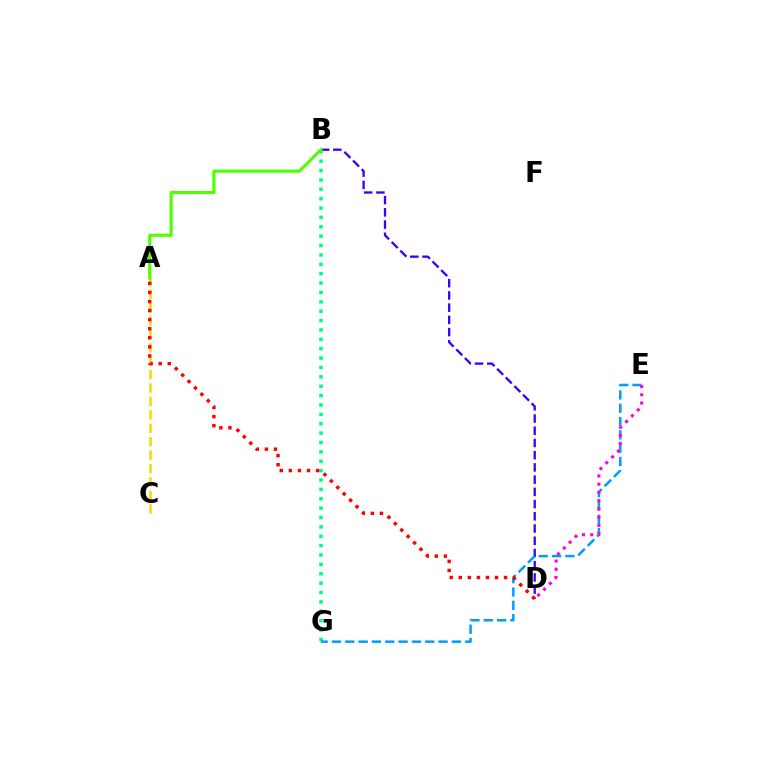{('B', 'G'): [{'color': '#00ff86', 'line_style': 'dotted', 'thickness': 2.55}], ('B', 'D'): [{'color': '#3700ff', 'line_style': 'dashed', 'thickness': 1.66}], ('E', 'G'): [{'color': '#009eff', 'line_style': 'dashed', 'thickness': 1.81}], ('A', 'C'): [{'color': '#ffd500', 'line_style': 'dashed', 'thickness': 1.82}], ('A', 'B'): [{'color': '#4fff00', 'line_style': 'solid', 'thickness': 2.25}], ('D', 'E'): [{'color': '#ff00ed', 'line_style': 'dotted', 'thickness': 2.24}], ('A', 'D'): [{'color': '#ff0000', 'line_style': 'dotted', 'thickness': 2.46}]}